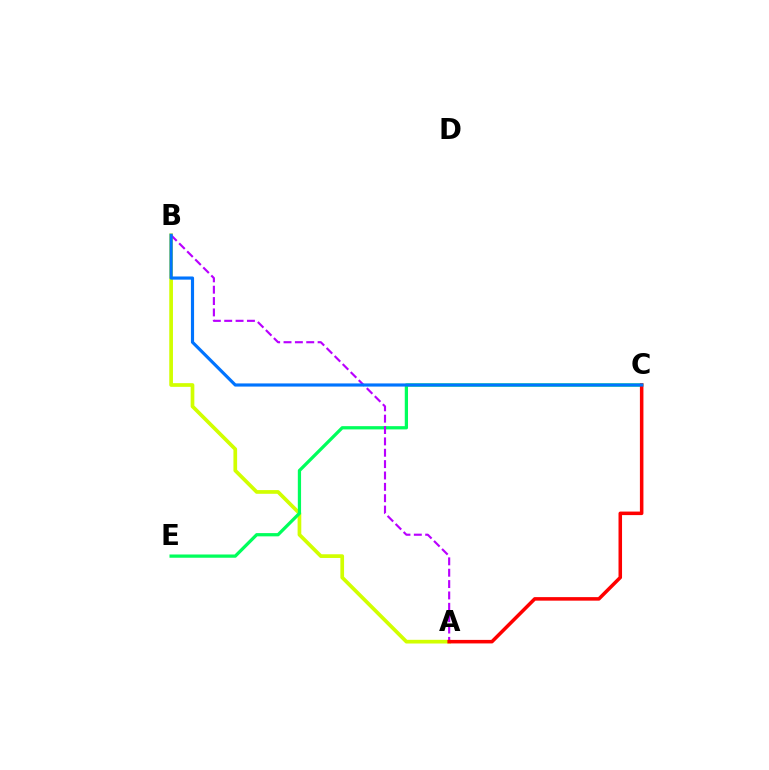{('A', 'B'): [{'color': '#d1ff00', 'line_style': 'solid', 'thickness': 2.66}, {'color': '#b900ff', 'line_style': 'dashed', 'thickness': 1.54}], ('C', 'E'): [{'color': '#00ff5c', 'line_style': 'solid', 'thickness': 2.34}], ('A', 'C'): [{'color': '#ff0000', 'line_style': 'solid', 'thickness': 2.54}], ('B', 'C'): [{'color': '#0074ff', 'line_style': 'solid', 'thickness': 2.27}]}